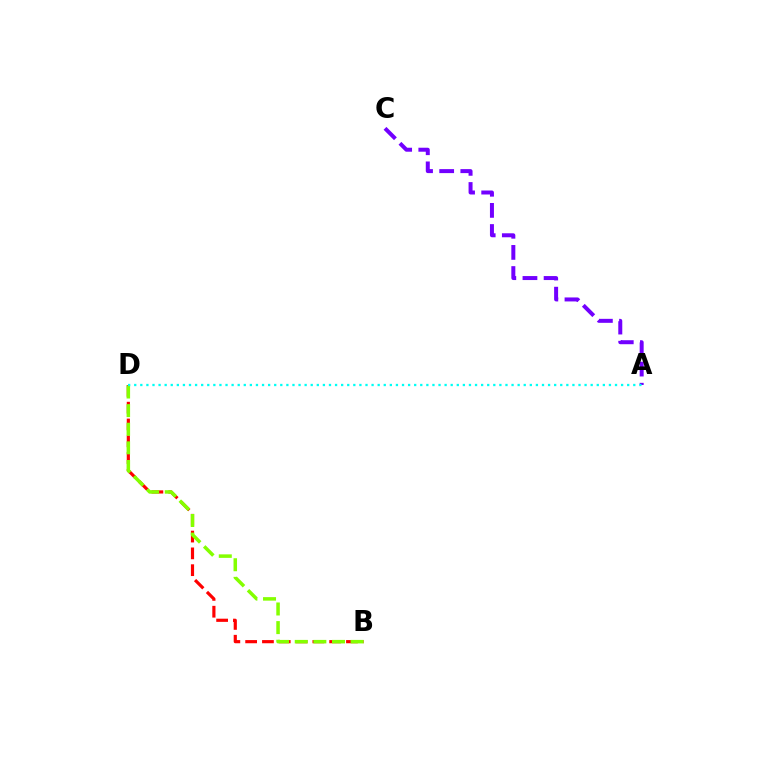{('B', 'D'): [{'color': '#ff0000', 'line_style': 'dashed', 'thickness': 2.28}, {'color': '#84ff00', 'line_style': 'dashed', 'thickness': 2.53}], ('A', 'C'): [{'color': '#7200ff', 'line_style': 'dashed', 'thickness': 2.87}], ('A', 'D'): [{'color': '#00fff6', 'line_style': 'dotted', 'thickness': 1.65}]}